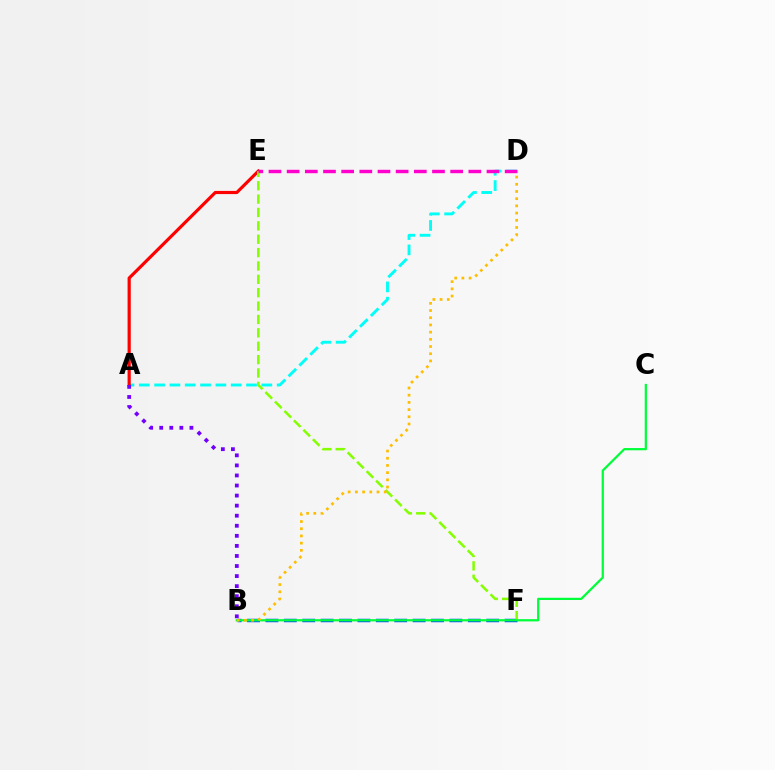{('A', 'D'): [{'color': '#00fff6', 'line_style': 'dashed', 'thickness': 2.08}], ('B', 'F'): [{'color': '#004bff', 'line_style': 'dashed', 'thickness': 2.5}], ('A', 'E'): [{'color': '#ff0000', 'line_style': 'solid', 'thickness': 2.28}], ('E', 'F'): [{'color': '#84ff00', 'line_style': 'dashed', 'thickness': 1.82}], ('A', 'B'): [{'color': '#7200ff', 'line_style': 'dotted', 'thickness': 2.73}], ('B', 'C'): [{'color': '#00ff39', 'line_style': 'solid', 'thickness': 1.61}], ('B', 'D'): [{'color': '#ffbd00', 'line_style': 'dotted', 'thickness': 1.96}], ('D', 'E'): [{'color': '#ff00cf', 'line_style': 'dashed', 'thickness': 2.47}]}